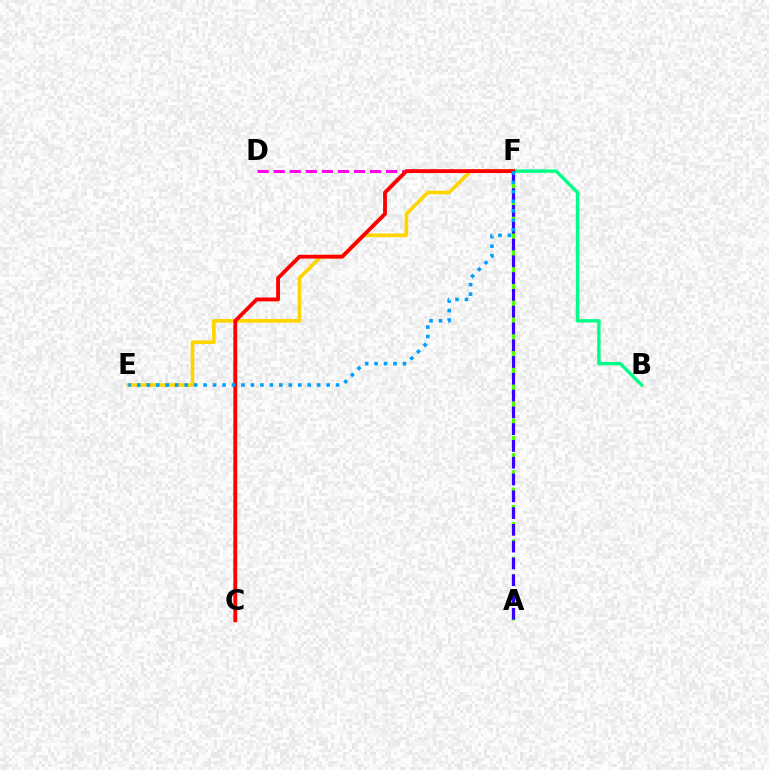{('D', 'F'): [{'color': '#ff00ed', 'line_style': 'dashed', 'thickness': 2.18}], ('E', 'F'): [{'color': '#ffd500', 'line_style': 'solid', 'thickness': 2.62}, {'color': '#009eff', 'line_style': 'dotted', 'thickness': 2.57}], ('A', 'F'): [{'color': '#4fff00', 'line_style': 'dashed', 'thickness': 2.35}, {'color': '#3700ff', 'line_style': 'dashed', 'thickness': 2.28}], ('B', 'F'): [{'color': '#00ff86', 'line_style': 'solid', 'thickness': 2.44}], ('C', 'F'): [{'color': '#ff0000', 'line_style': 'solid', 'thickness': 2.77}]}